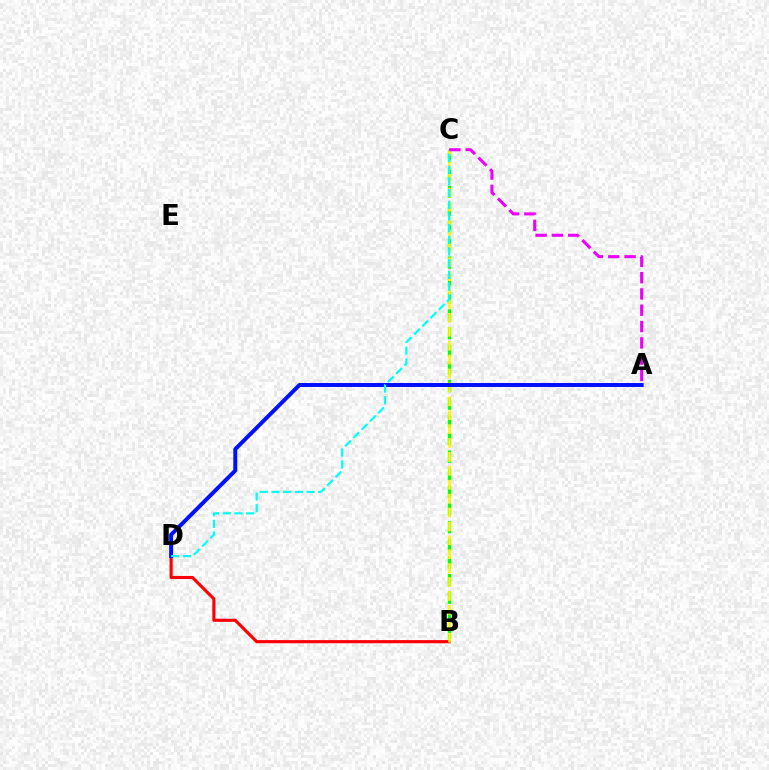{('B', 'C'): [{'color': '#08ff00', 'line_style': 'dashed', 'thickness': 2.4}, {'color': '#fcf500', 'line_style': 'dashed', 'thickness': 1.89}], ('B', 'D'): [{'color': '#ff0000', 'line_style': 'solid', 'thickness': 2.25}], ('A', 'D'): [{'color': '#0010ff', 'line_style': 'solid', 'thickness': 2.86}], ('C', 'D'): [{'color': '#00fff6', 'line_style': 'dashed', 'thickness': 1.59}], ('A', 'C'): [{'color': '#ee00ff', 'line_style': 'dashed', 'thickness': 2.21}]}